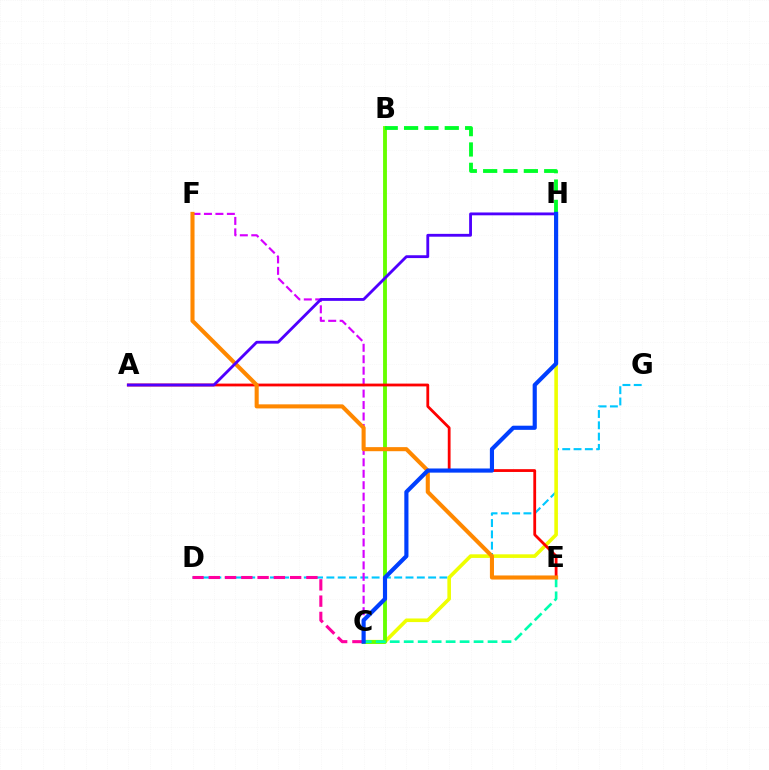{('D', 'G'): [{'color': '#00c7ff', 'line_style': 'dashed', 'thickness': 1.54}], ('C', 'F'): [{'color': '#d600ff', 'line_style': 'dashed', 'thickness': 1.56}], ('C', 'H'): [{'color': '#eeff00', 'line_style': 'solid', 'thickness': 2.6}, {'color': '#003fff', 'line_style': 'solid', 'thickness': 2.99}], ('C', 'D'): [{'color': '#ff00a0', 'line_style': 'dashed', 'thickness': 2.21}], ('B', 'C'): [{'color': '#66ff00', 'line_style': 'solid', 'thickness': 2.79}], ('B', 'H'): [{'color': '#00ff27', 'line_style': 'dashed', 'thickness': 2.76}], ('A', 'E'): [{'color': '#ff0000', 'line_style': 'solid', 'thickness': 2.01}], ('C', 'E'): [{'color': '#00ffaf', 'line_style': 'dashed', 'thickness': 1.9}], ('E', 'F'): [{'color': '#ff8800', 'line_style': 'solid', 'thickness': 2.94}], ('A', 'H'): [{'color': '#4f00ff', 'line_style': 'solid', 'thickness': 2.04}]}